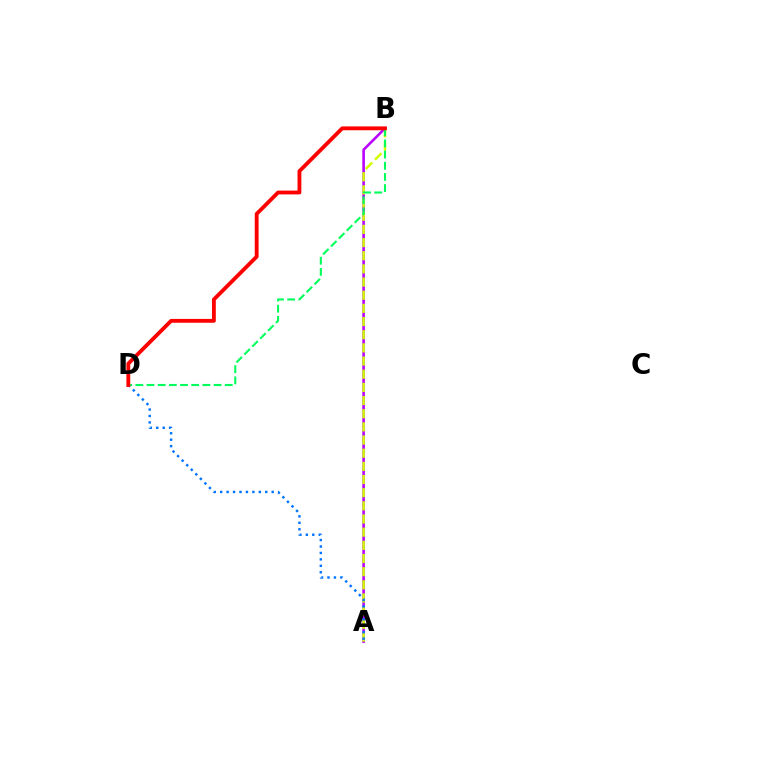{('A', 'B'): [{'color': '#b900ff', 'line_style': 'solid', 'thickness': 1.86}, {'color': '#d1ff00', 'line_style': 'dashed', 'thickness': 1.79}], ('A', 'D'): [{'color': '#0074ff', 'line_style': 'dotted', 'thickness': 1.75}], ('B', 'D'): [{'color': '#00ff5c', 'line_style': 'dashed', 'thickness': 1.52}, {'color': '#ff0000', 'line_style': 'solid', 'thickness': 2.76}]}